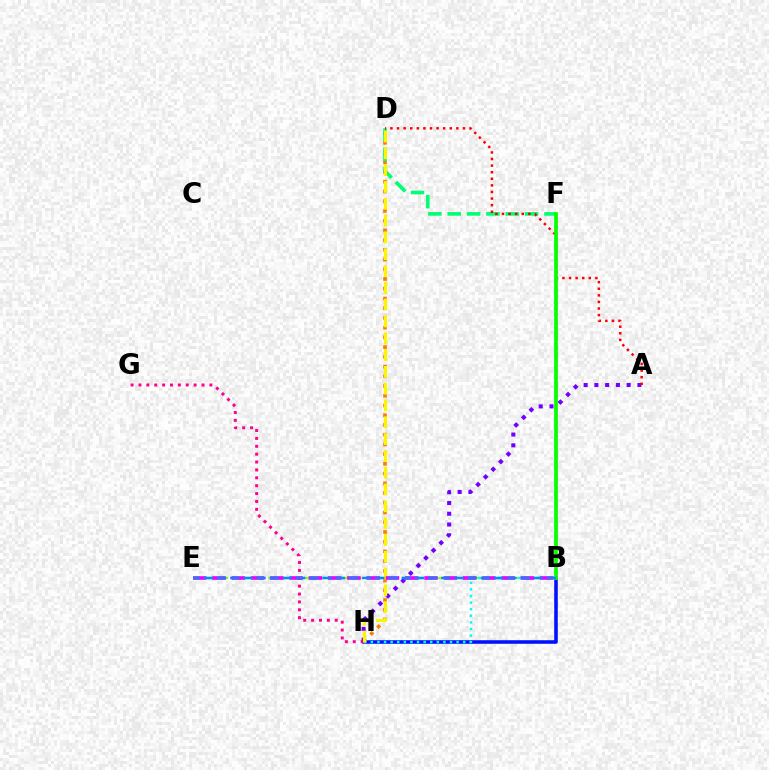{('B', 'E'): [{'color': '#84ff00', 'line_style': 'dashed', 'thickness': 1.65}, {'color': '#ee00ff', 'line_style': 'dashed', 'thickness': 2.62}, {'color': '#008cff', 'line_style': 'dashed', 'thickness': 1.79}], ('B', 'H'): [{'color': '#0010ff', 'line_style': 'solid', 'thickness': 2.57}, {'color': '#00fff6', 'line_style': 'dotted', 'thickness': 1.79}], ('D', 'H'): [{'color': '#ff7c00', 'line_style': 'dotted', 'thickness': 2.64}, {'color': '#fcf500', 'line_style': 'dashed', 'thickness': 2.28}], ('G', 'H'): [{'color': '#ff0094', 'line_style': 'dotted', 'thickness': 2.14}], ('D', 'F'): [{'color': '#00ff74', 'line_style': 'dashed', 'thickness': 2.63}], ('A', 'H'): [{'color': '#7200ff', 'line_style': 'dotted', 'thickness': 2.92}], ('A', 'D'): [{'color': '#ff0000', 'line_style': 'dotted', 'thickness': 1.79}], ('B', 'F'): [{'color': '#08ff00', 'line_style': 'solid', 'thickness': 2.72}]}